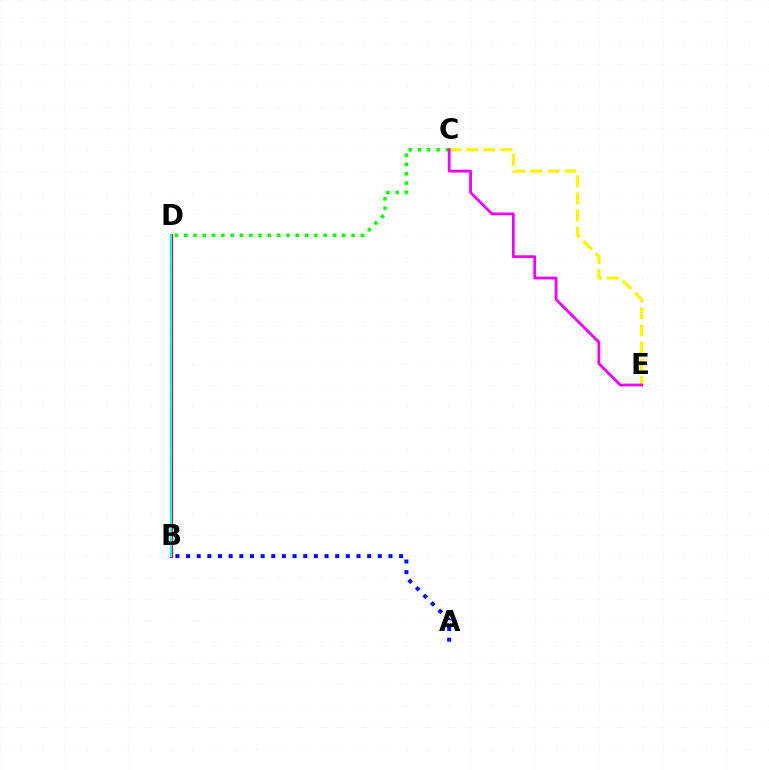{('B', 'D'): [{'color': '#ff0000', 'line_style': 'solid', 'thickness': 2.25}, {'color': '#00fff6', 'line_style': 'solid', 'thickness': 1.53}], ('C', 'D'): [{'color': '#08ff00', 'line_style': 'dotted', 'thickness': 2.53}], ('C', 'E'): [{'color': '#fcf500', 'line_style': 'dashed', 'thickness': 2.32}, {'color': '#ee00ff', 'line_style': 'solid', 'thickness': 1.99}], ('A', 'B'): [{'color': '#0010ff', 'line_style': 'dotted', 'thickness': 2.89}]}